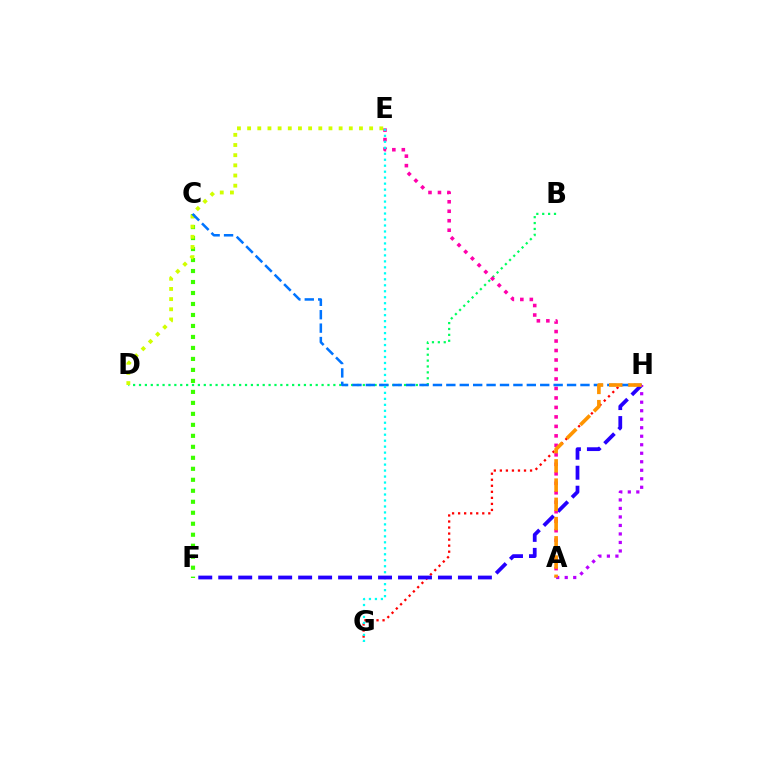{('B', 'D'): [{'color': '#00ff5c', 'line_style': 'dotted', 'thickness': 1.6}], ('C', 'F'): [{'color': '#3dff00', 'line_style': 'dotted', 'thickness': 2.99}], ('A', 'E'): [{'color': '#ff00ac', 'line_style': 'dotted', 'thickness': 2.58}], ('D', 'E'): [{'color': '#d1ff00', 'line_style': 'dotted', 'thickness': 2.76}], ('G', 'H'): [{'color': '#ff0000', 'line_style': 'dotted', 'thickness': 1.64}], ('C', 'H'): [{'color': '#0074ff', 'line_style': 'dashed', 'thickness': 1.82}], ('E', 'G'): [{'color': '#00fff6', 'line_style': 'dotted', 'thickness': 1.62}], ('F', 'H'): [{'color': '#2500ff', 'line_style': 'dashed', 'thickness': 2.71}], ('A', 'H'): [{'color': '#b900ff', 'line_style': 'dotted', 'thickness': 2.31}, {'color': '#ff9400', 'line_style': 'dashed', 'thickness': 2.61}]}